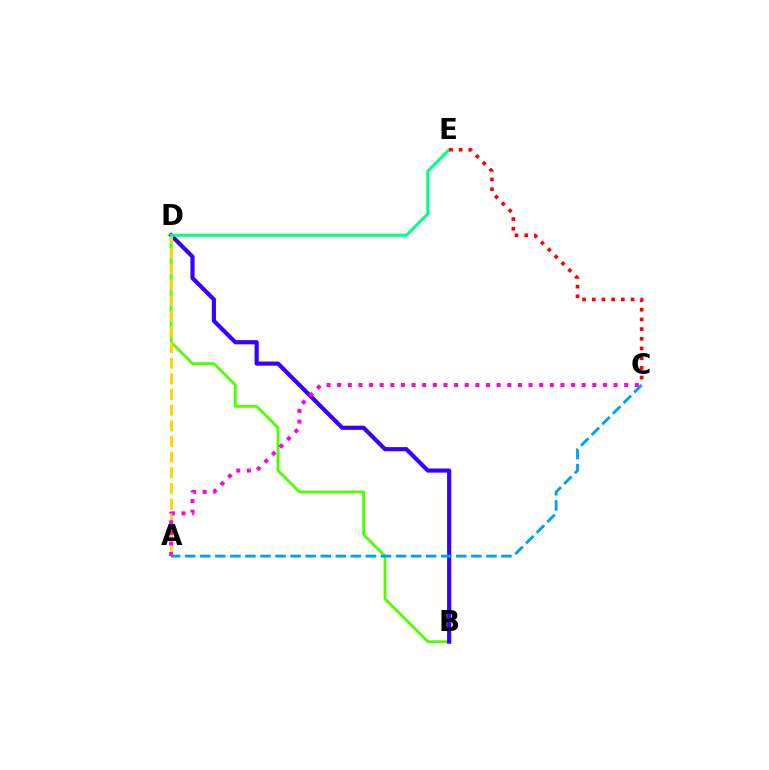{('B', 'D'): [{'color': '#4fff00', 'line_style': 'solid', 'thickness': 2.01}, {'color': '#3700ff', 'line_style': 'solid', 'thickness': 2.99}], ('A', 'D'): [{'color': '#ffd500', 'line_style': 'dashed', 'thickness': 2.13}], ('D', 'E'): [{'color': '#00ff86', 'line_style': 'solid', 'thickness': 2.14}], ('A', 'C'): [{'color': '#ff00ed', 'line_style': 'dotted', 'thickness': 2.89}, {'color': '#009eff', 'line_style': 'dashed', 'thickness': 2.05}], ('C', 'E'): [{'color': '#ff0000', 'line_style': 'dotted', 'thickness': 2.63}]}